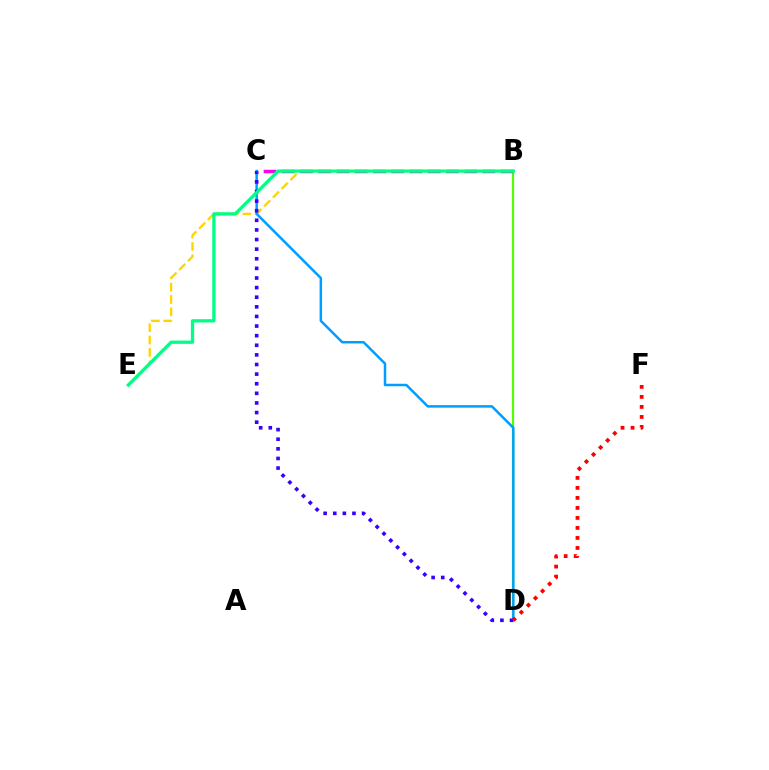{('B', 'D'): [{'color': '#4fff00', 'line_style': 'solid', 'thickness': 1.58}], ('B', 'E'): [{'color': '#ffd500', 'line_style': 'dashed', 'thickness': 1.68}, {'color': '#00ff86', 'line_style': 'solid', 'thickness': 2.36}], ('C', 'D'): [{'color': '#009eff', 'line_style': 'solid', 'thickness': 1.79}, {'color': '#3700ff', 'line_style': 'dotted', 'thickness': 2.61}], ('B', 'C'): [{'color': '#ff00ed', 'line_style': 'dashed', 'thickness': 2.48}], ('D', 'F'): [{'color': '#ff0000', 'line_style': 'dotted', 'thickness': 2.72}]}